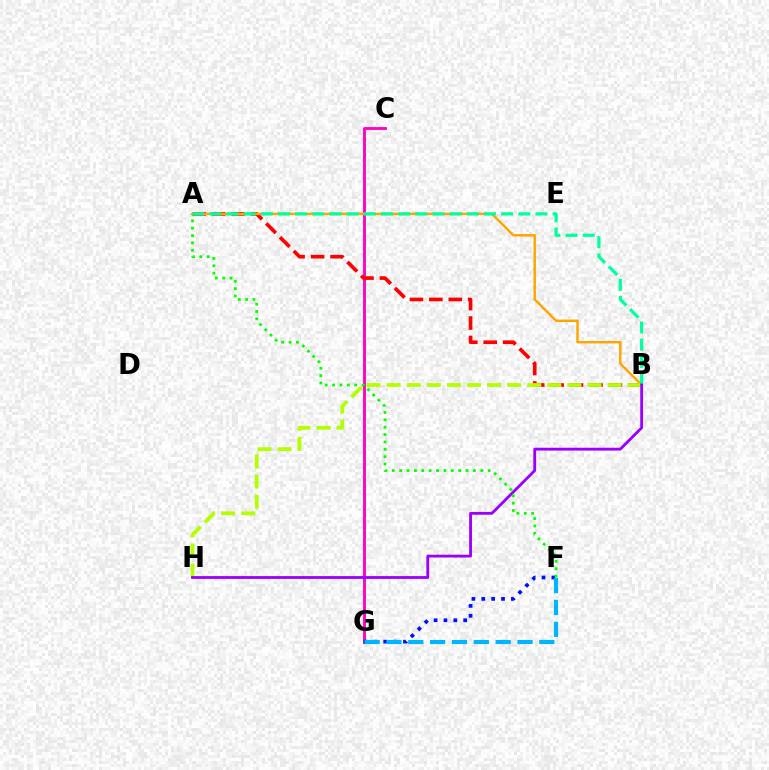{('C', 'G'): [{'color': '#ff00bd', 'line_style': 'solid', 'thickness': 2.05}], ('A', 'B'): [{'color': '#ff0000', 'line_style': 'dashed', 'thickness': 2.64}, {'color': '#ffa500', 'line_style': 'solid', 'thickness': 1.76}, {'color': '#00ff9d', 'line_style': 'dashed', 'thickness': 2.33}], ('B', 'H'): [{'color': '#b3ff00', 'line_style': 'dashed', 'thickness': 2.73}, {'color': '#9b00ff', 'line_style': 'solid', 'thickness': 2.04}], ('F', 'G'): [{'color': '#0010ff', 'line_style': 'dotted', 'thickness': 2.68}, {'color': '#00b5ff', 'line_style': 'dashed', 'thickness': 2.97}], ('A', 'F'): [{'color': '#08ff00', 'line_style': 'dotted', 'thickness': 2.0}]}